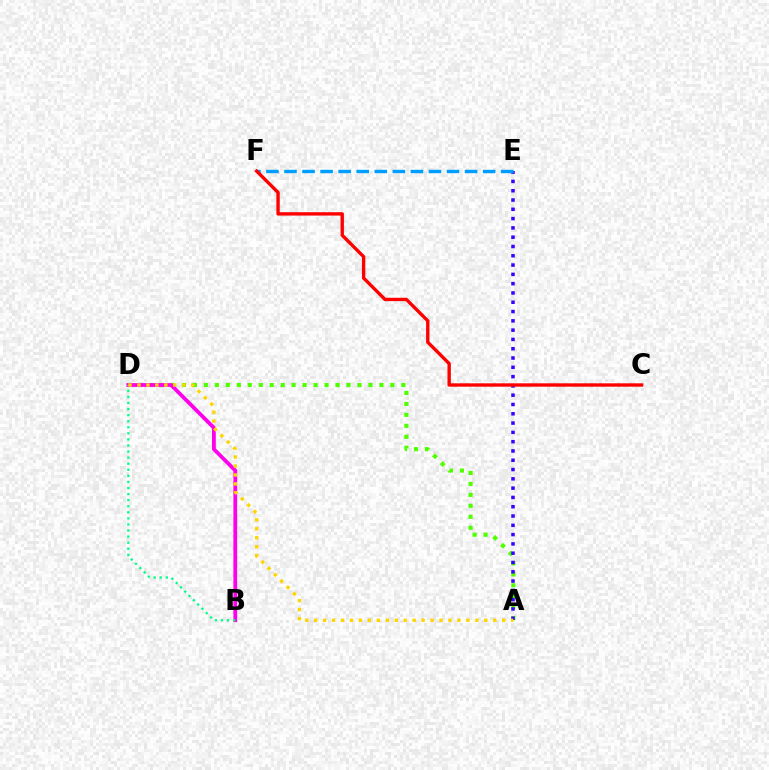{('A', 'D'): [{'color': '#4fff00', 'line_style': 'dotted', 'thickness': 2.98}, {'color': '#ffd500', 'line_style': 'dotted', 'thickness': 2.43}], ('A', 'E'): [{'color': '#3700ff', 'line_style': 'dotted', 'thickness': 2.53}], ('B', 'D'): [{'color': '#ff00ed', 'line_style': 'solid', 'thickness': 2.73}, {'color': '#00ff86', 'line_style': 'dotted', 'thickness': 1.65}], ('E', 'F'): [{'color': '#009eff', 'line_style': 'dashed', 'thickness': 2.45}], ('C', 'F'): [{'color': '#ff0000', 'line_style': 'solid', 'thickness': 2.43}]}